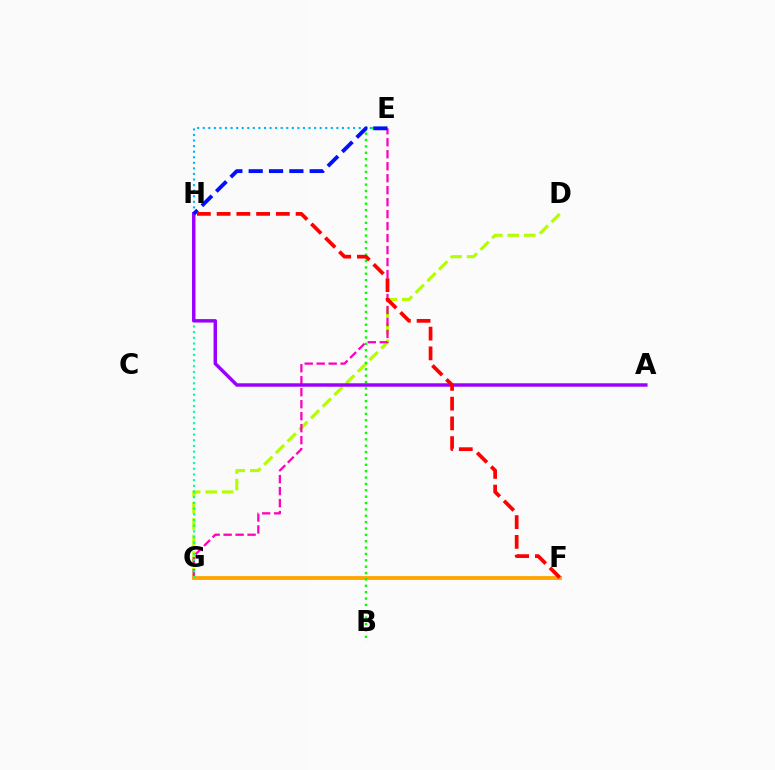{('D', 'G'): [{'color': '#b3ff00', 'line_style': 'dashed', 'thickness': 2.24}], ('E', 'G'): [{'color': '#ff00bd', 'line_style': 'dashed', 'thickness': 1.63}], ('F', 'G'): [{'color': '#ffa500', 'line_style': 'solid', 'thickness': 2.76}], ('E', 'H'): [{'color': '#00b5ff', 'line_style': 'dotted', 'thickness': 1.51}, {'color': '#0010ff', 'line_style': 'dashed', 'thickness': 2.76}], ('B', 'E'): [{'color': '#08ff00', 'line_style': 'dotted', 'thickness': 1.73}], ('G', 'H'): [{'color': '#00ff9d', 'line_style': 'dotted', 'thickness': 1.55}], ('A', 'H'): [{'color': '#9b00ff', 'line_style': 'solid', 'thickness': 2.49}], ('F', 'H'): [{'color': '#ff0000', 'line_style': 'dashed', 'thickness': 2.68}]}